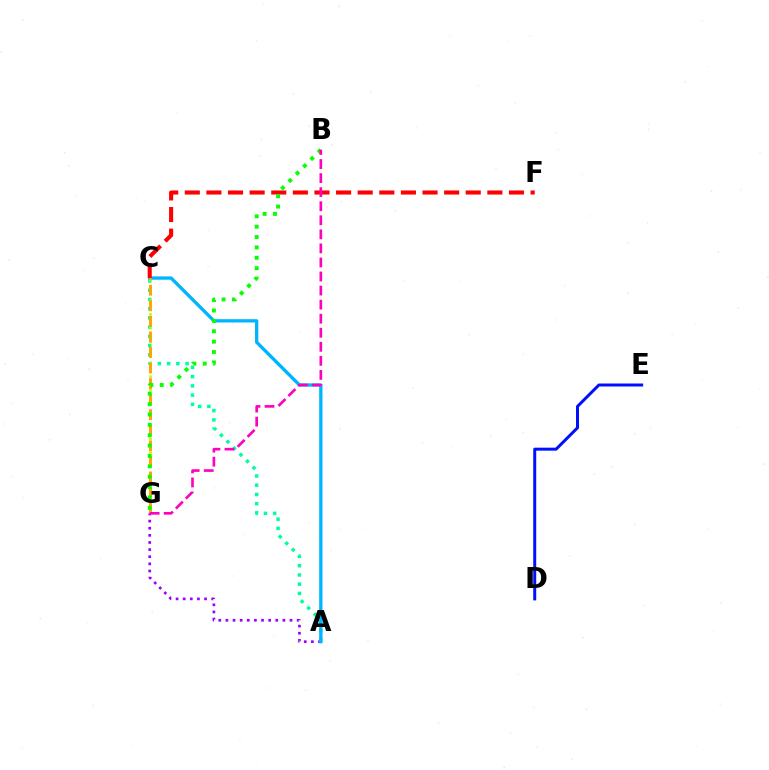{('A', 'G'): [{'color': '#9b00ff', 'line_style': 'dotted', 'thickness': 1.94}], ('A', 'C'): [{'color': '#00ff9d', 'line_style': 'dotted', 'thickness': 2.51}, {'color': '#00b5ff', 'line_style': 'solid', 'thickness': 2.39}], ('D', 'E'): [{'color': '#0010ff', 'line_style': 'solid', 'thickness': 2.15}], ('C', 'F'): [{'color': '#ff0000', 'line_style': 'dashed', 'thickness': 2.94}], ('C', 'G'): [{'color': '#b3ff00', 'line_style': 'dotted', 'thickness': 1.88}, {'color': '#ffa500', 'line_style': 'dashed', 'thickness': 2.11}], ('B', 'G'): [{'color': '#08ff00', 'line_style': 'dotted', 'thickness': 2.82}, {'color': '#ff00bd', 'line_style': 'dashed', 'thickness': 1.91}]}